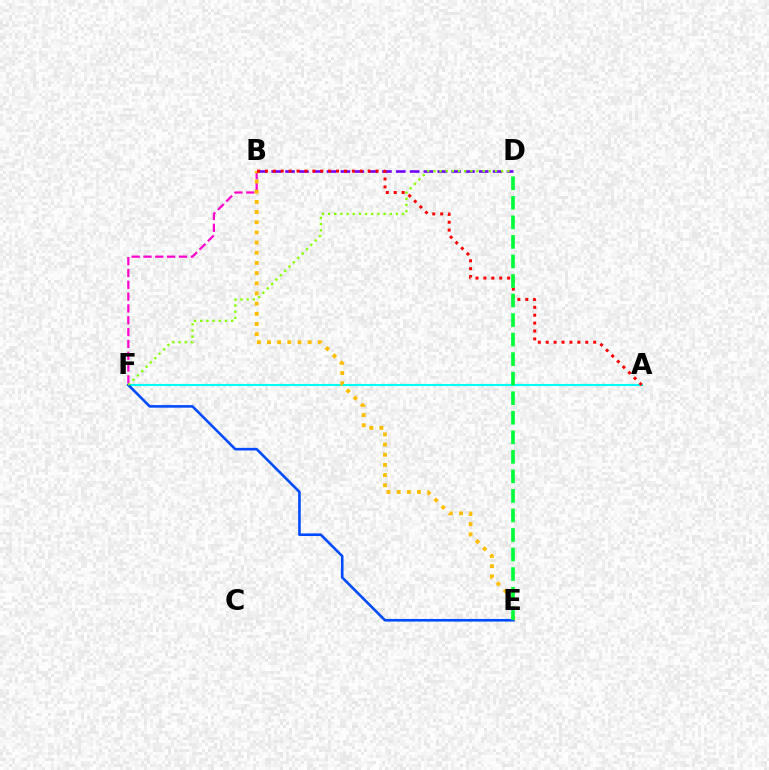{('B', 'F'): [{'color': '#ff00cf', 'line_style': 'dashed', 'thickness': 1.61}], ('B', 'D'): [{'color': '#7200ff', 'line_style': 'dashed', 'thickness': 1.88}], ('A', 'F'): [{'color': '#00fff6', 'line_style': 'solid', 'thickness': 1.52}], ('B', 'E'): [{'color': '#ffbd00', 'line_style': 'dotted', 'thickness': 2.76}], ('A', 'B'): [{'color': '#ff0000', 'line_style': 'dotted', 'thickness': 2.15}], ('E', 'F'): [{'color': '#004bff', 'line_style': 'solid', 'thickness': 1.88}], ('D', 'F'): [{'color': '#84ff00', 'line_style': 'dotted', 'thickness': 1.67}], ('D', 'E'): [{'color': '#00ff39', 'line_style': 'dashed', 'thickness': 2.65}]}